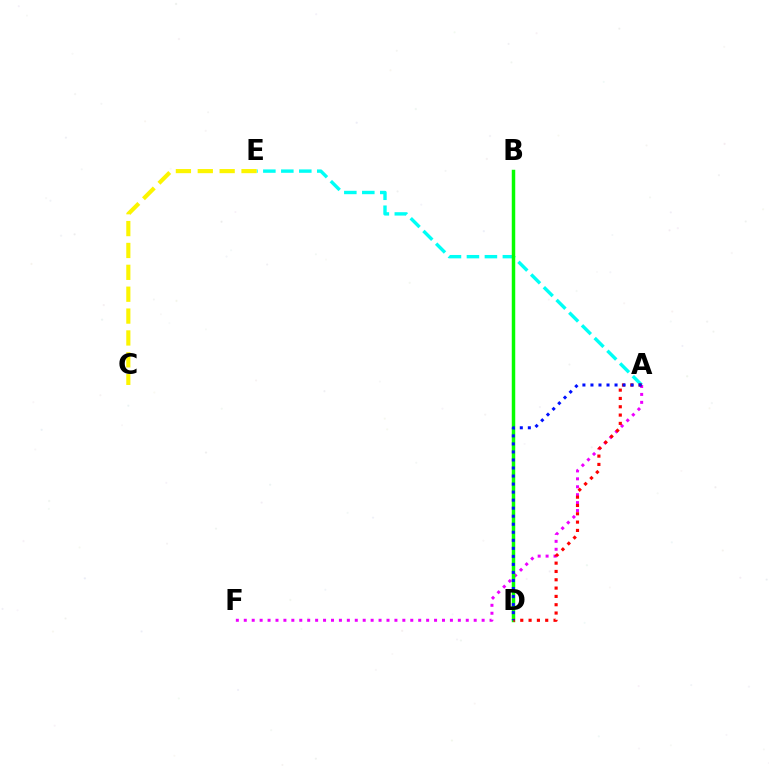{('A', 'F'): [{'color': '#ee00ff', 'line_style': 'dotted', 'thickness': 2.15}], ('A', 'E'): [{'color': '#00fff6', 'line_style': 'dashed', 'thickness': 2.44}], ('B', 'D'): [{'color': '#08ff00', 'line_style': 'solid', 'thickness': 2.5}], ('C', 'E'): [{'color': '#fcf500', 'line_style': 'dashed', 'thickness': 2.97}], ('A', 'D'): [{'color': '#ff0000', 'line_style': 'dotted', 'thickness': 2.26}, {'color': '#0010ff', 'line_style': 'dotted', 'thickness': 2.18}]}